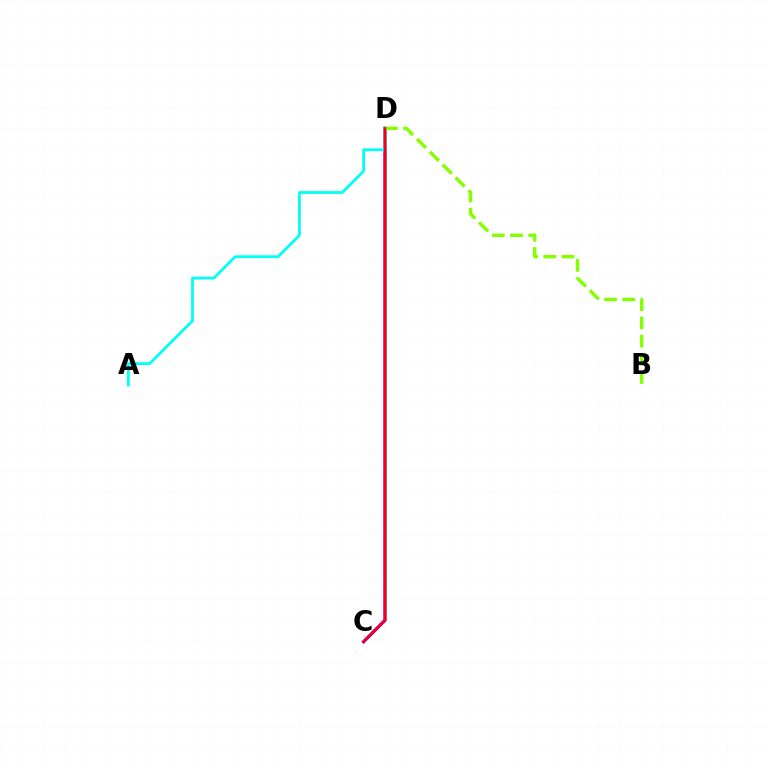{('C', 'D'): [{'color': '#7200ff', 'line_style': 'solid', 'thickness': 2.37}, {'color': '#ff0000', 'line_style': 'solid', 'thickness': 1.71}], ('B', 'D'): [{'color': '#84ff00', 'line_style': 'dashed', 'thickness': 2.47}], ('A', 'D'): [{'color': '#00fff6', 'line_style': 'solid', 'thickness': 2.01}]}